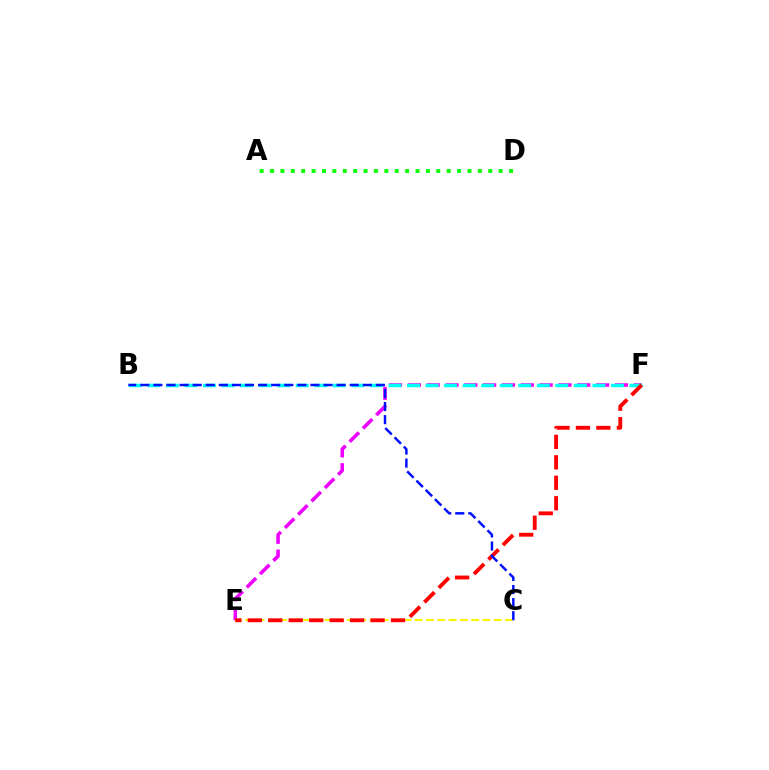{('A', 'D'): [{'color': '#08ff00', 'line_style': 'dotted', 'thickness': 2.82}], ('E', 'F'): [{'color': '#ee00ff', 'line_style': 'dashed', 'thickness': 2.56}, {'color': '#ff0000', 'line_style': 'dashed', 'thickness': 2.78}], ('C', 'E'): [{'color': '#fcf500', 'line_style': 'dashed', 'thickness': 1.53}], ('B', 'F'): [{'color': '#00fff6', 'line_style': 'dashed', 'thickness': 2.52}], ('B', 'C'): [{'color': '#0010ff', 'line_style': 'dashed', 'thickness': 1.78}]}